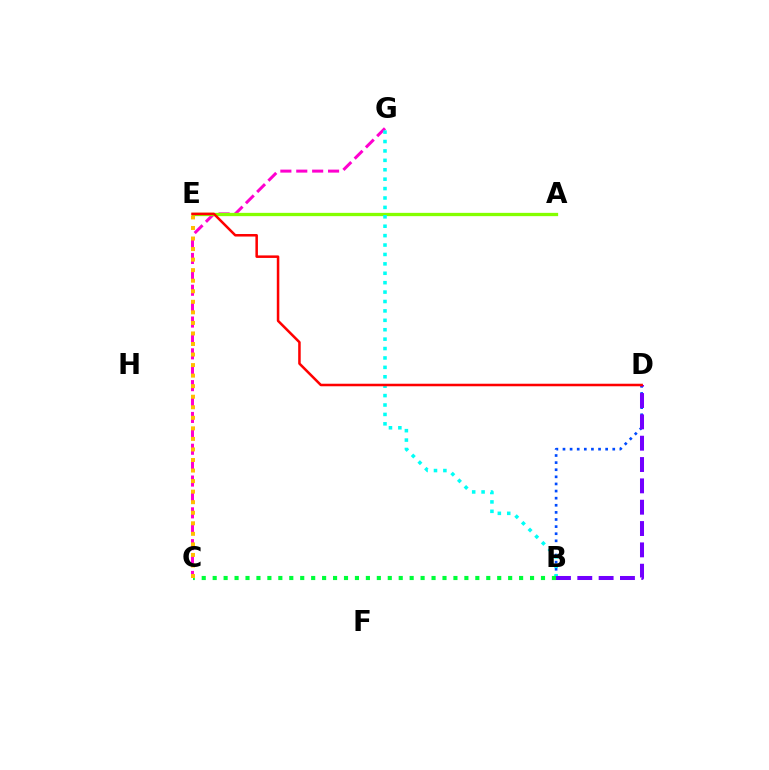{('C', 'G'): [{'color': '#ff00cf', 'line_style': 'dashed', 'thickness': 2.16}], ('B', 'D'): [{'color': '#004bff', 'line_style': 'dotted', 'thickness': 1.93}, {'color': '#7200ff', 'line_style': 'dashed', 'thickness': 2.9}], ('A', 'E'): [{'color': '#84ff00', 'line_style': 'solid', 'thickness': 2.37}], ('B', 'G'): [{'color': '#00fff6', 'line_style': 'dotted', 'thickness': 2.56}], ('B', 'C'): [{'color': '#00ff39', 'line_style': 'dotted', 'thickness': 2.97}], ('C', 'E'): [{'color': '#ffbd00', 'line_style': 'dotted', 'thickness': 2.87}], ('D', 'E'): [{'color': '#ff0000', 'line_style': 'solid', 'thickness': 1.82}]}